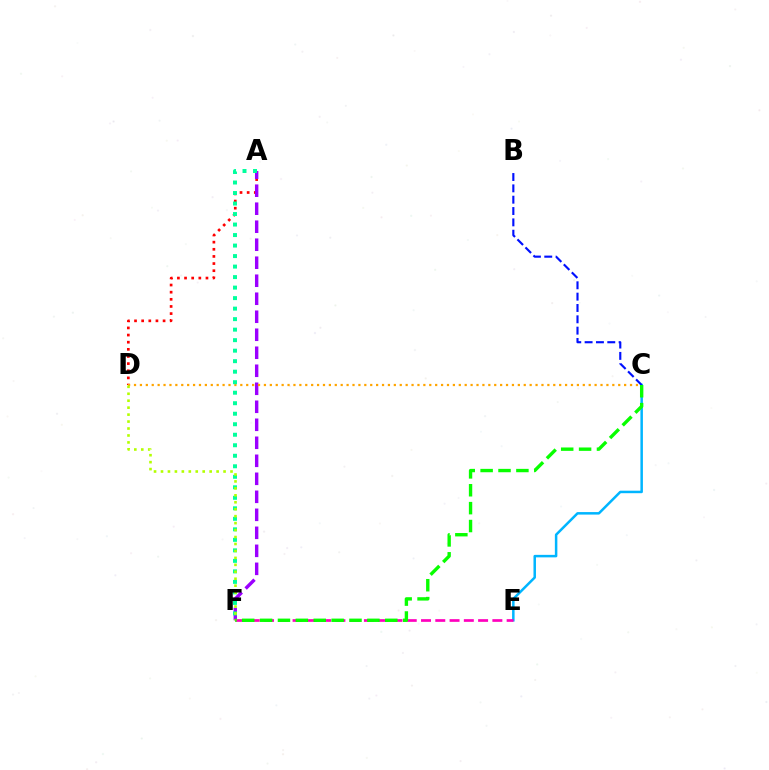{('A', 'D'): [{'color': '#ff0000', 'line_style': 'dotted', 'thickness': 1.94}], ('A', 'F'): [{'color': '#9b00ff', 'line_style': 'dashed', 'thickness': 2.45}, {'color': '#00ff9d', 'line_style': 'dotted', 'thickness': 2.86}], ('C', 'E'): [{'color': '#00b5ff', 'line_style': 'solid', 'thickness': 1.8}], ('C', 'D'): [{'color': '#ffa500', 'line_style': 'dotted', 'thickness': 1.6}], ('E', 'F'): [{'color': '#ff00bd', 'line_style': 'dashed', 'thickness': 1.94}], ('D', 'F'): [{'color': '#b3ff00', 'line_style': 'dotted', 'thickness': 1.89}], ('B', 'C'): [{'color': '#0010ff', 'line_style': 'dashed', 'thickness': 1.54}], ('C', 'F'): [{'color': '#08ff00', 'line_style': 'dashed', 'thickness': 2.43}]}